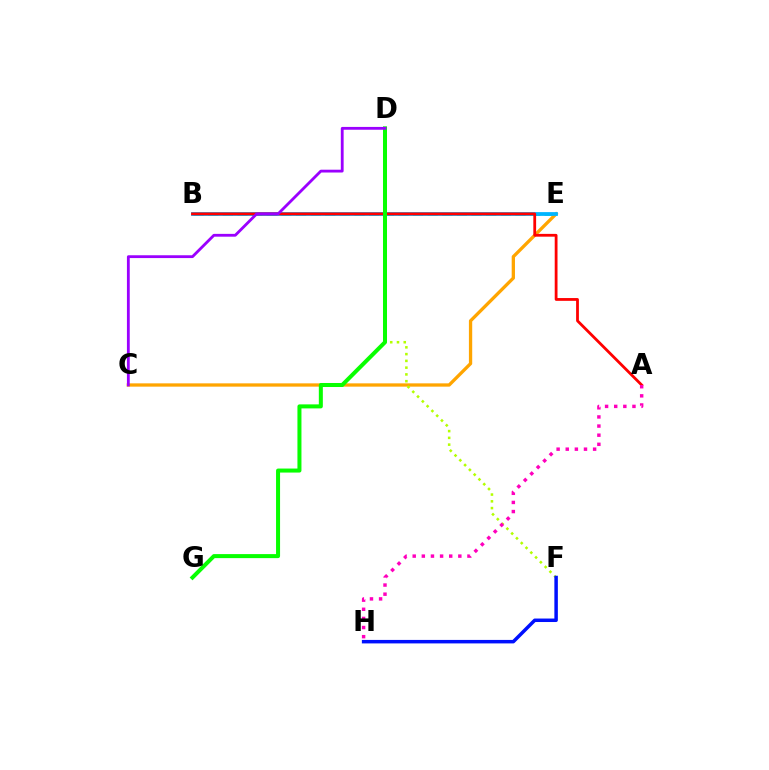{('B', 'E'): [{'color': '#00ff9d', 'line_style': 'dashed', 'thickness': 1.99}, {'color': '#00b5ff', 'line_style': 'solid', 'thickness': 2.72}], ('C', 'E'): [{'color': '#ffa500', 'line_style': 'solid', 'thickness': 2.38}], ('D', 'F'): [{'color': '#b3ff00', 'line_style': 'dotted', 'thickness': 1.84}], ('A', 'B'): [{'color': '#ff0000', 'line_style': 'solid', 'thickness': 2.01}], ('F', 'H'): [{'color': '#0010ff', 'line_style': 'solid', 'thickness': 2.51}], ('D', 'G'): [{'color': '#08ff00', 'line_style': 'solid', 'thickness': 2.89}], ('C', 'D'): [{'color': '#9b00ff', 'line_style': 'solid', 'thickness': 2.03}], ('A', 'H'): [{'color': '#ff00bd', 'line_style': 'dotted', 'thickness': 2.48}]}